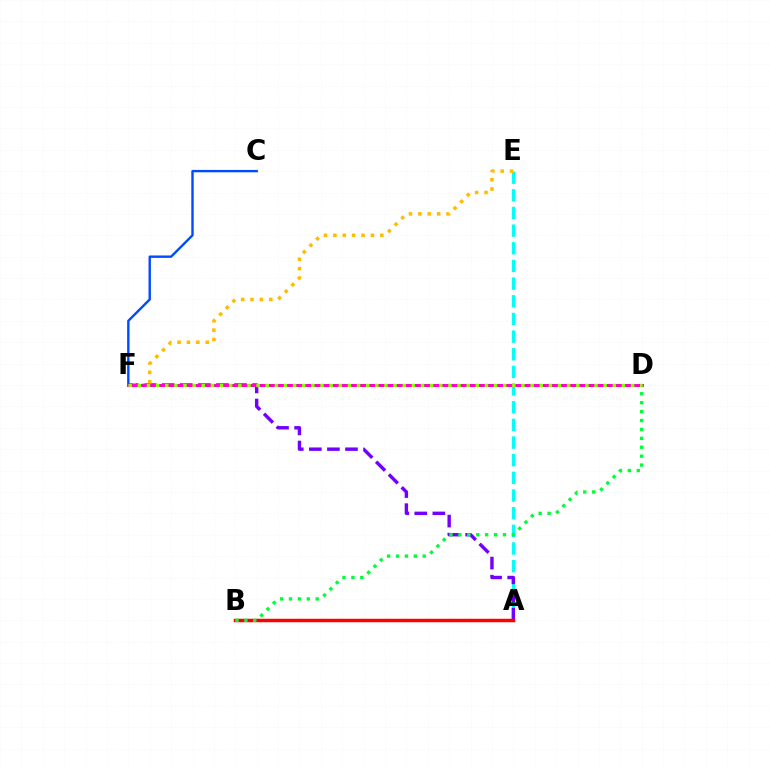{('A', 'E'): [{'color': '#00fff6', 'line_style': 'dashed', 'thickness': 2.4}], ('C', 'F'): [{'color': '#004bff', 'line_style': 'solid', 'thickness': 1.72}], ('A', 'F'): [{'color': '#7200ff', 'line_style': 'dashed', 'thickness': 2.45}], ('E', 'F'): [{'color': '#ffbd00', 'line_style': 'dotted', 'thickness': 2.55}], ('A', 'B'): [{'color': '#ff0000', 'line_style': 'solid', 'thickness': 2.5}], ('D', 'F'): [{'color': '#ff00cf', 'line_style': 'solid', 'thickness': 2.17}, {'color': '#84ff00', 'line_style': 'dotted', 'thickness': 2.48}], ('B', 'D'): [{'color': '#00ff39', 'line_style': 'dotted', 'thickness': 2.42}]}